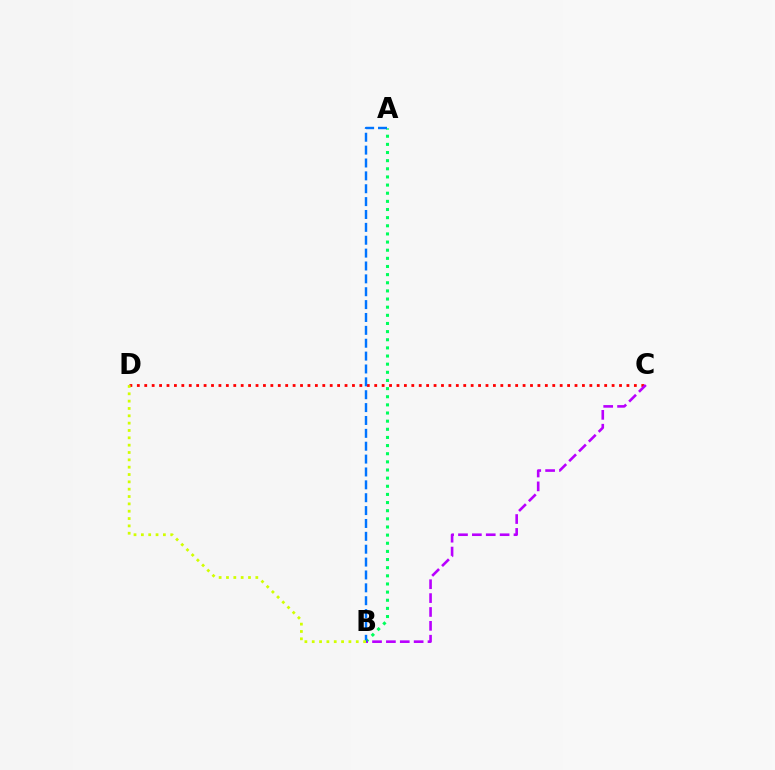{('C', 'D'): [{'color': '#ff0000', 'line_style': 'dotted', 'thickness': 2.02}], ('A', 'B'): [{'color': '#00ff5c', 'line_style': 'dotted', 'thickness': 2.21}, {'color': '#0074ff', 'line_style': 'dashed', 'thickness': 1.75}], ('B', 'C'): [{'color': '#b900ff', 'line_style': 'dashed', 'thickness': 1.88}], ('B', 'D'): [{'color': '#d1ff00', 'line_style': 'dotted', 'thickness': 1.99}]}